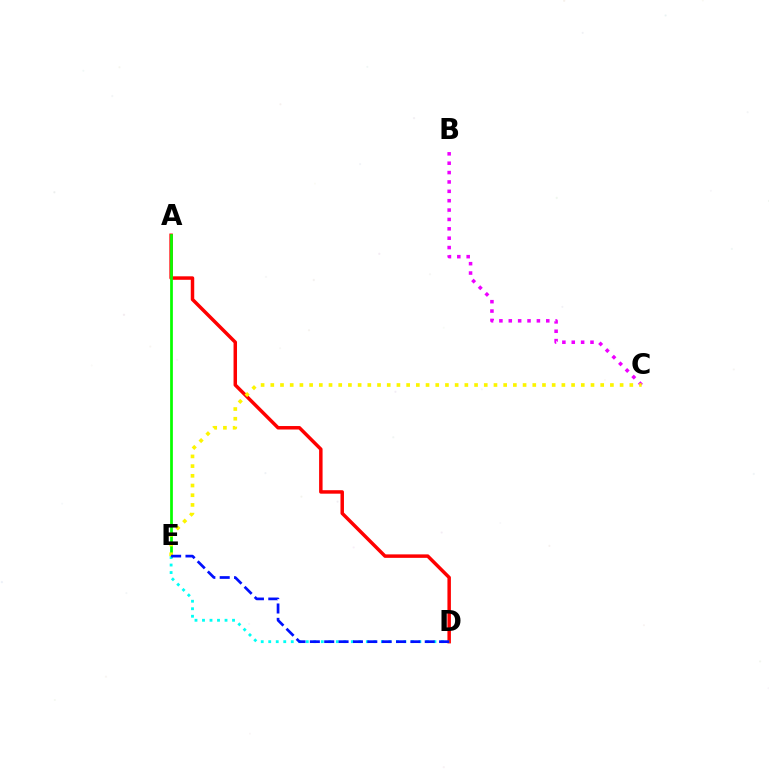{('A', 'D'): [{'color': '#ff0000', 'line_style': 'solid', 'thickness': 2.5}], ('B', 'C'): [{'color': '#ee00ff', 'line_style': 'dotted', 'thickness': 2.55}], ('A', 'E'): [{'color': '#08ff00', 'line_style': 'solid', 'thickness': 1.98}], ('D', 'E'): [{'color': '#00fff6', 'line_style': 'dotted', 'thickness': 2.04}, {'color': '#0010ff', 'line_style': 'dashed', 'thickness': 1.95}], ('C', 'E'): [{'color': '#fcf500', 'line_style': 'dotted', 'thickness': 2.64}]}